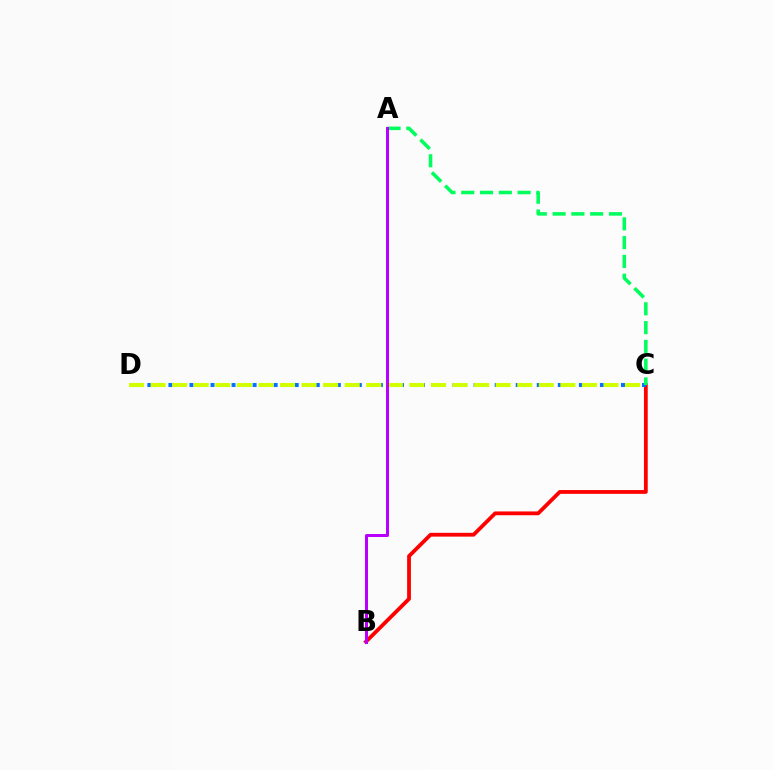{('B', 'C'): [{'color': '#ff0000', 'line_style': 'solid', 'thickness': 2.73}], ('C', 'D'): [{'color': '#0074ff', 'line_style': 'dotted', 'thickness': 2.86}, {'color': '#d1ff00', 'line_style': 'dashed', 'thickness': 2.93}], ('A', 'C'): [{'color': '#00ff5c', 'line_style': 'dashed', 'thickness': 2.55}], ('A', 'B'): [{'color': '#b900ff', 'line_style': 'solid', 'thickness': 2.15}]}